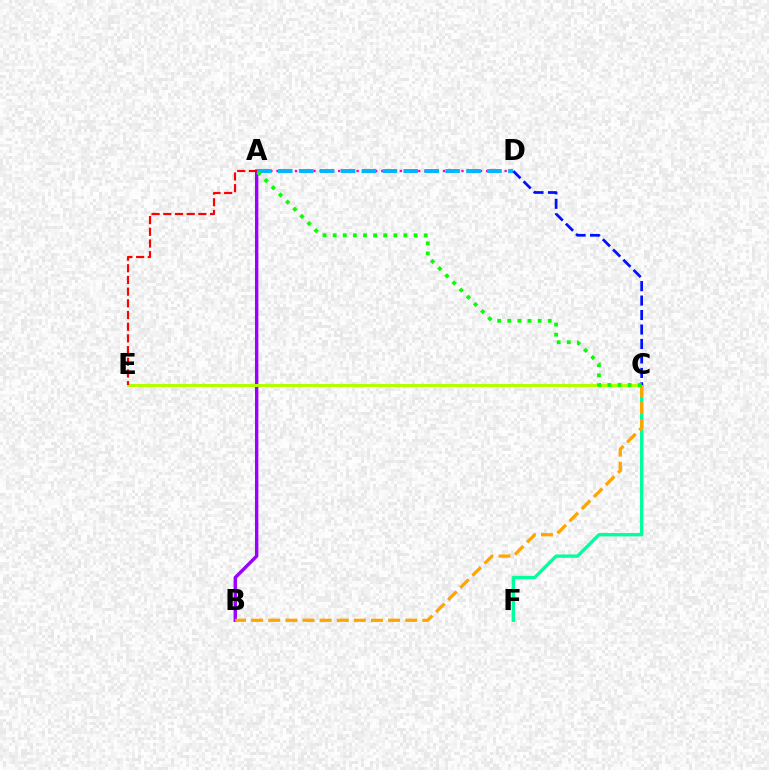{('A', 'B'): [{'color': '#9b00ff', 'line_style': 'solid', 'thickness': 2.44}], ('A', 'D'): [{'color': '#ff00bd', 'line_style': 'dotted', 'thickness': 1.68}, {'color': '#00b5ff', 'line_style': 'dashed', 'thickness': 2.84}], ('C', 'E'): [{'color': '#b3ff00', 'line_style': 'solid', 'thickness': 2.16}], ('A', 'E'): [{'color': '#ff0000', 'line_style': 'dashed', 'thickness': 1.59}], ('C', 'F'): [{'color': '#00ff9d', 'line_style': 'solid', 'thickness': 2.4}], ('C', 'D'): [{'color': '#0010ff', 'line_style': 'dashed', 'thickness': 1.97}], ('B', 'C'): [{'color': '#ffa500', 'line_style': 'dashed', 'thickness': 2.33}], ('A', 'C'): [{'color': '#08ff00', 'line_style': 'dotted', 'thickness': 2.75}]}